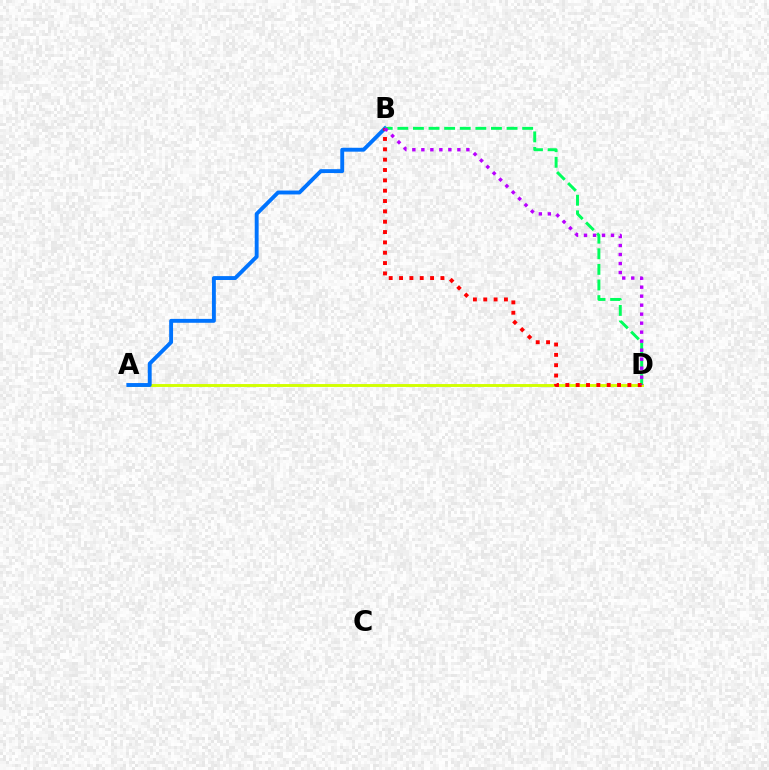{('A', 'D'): [{'color': '#d1ff00', 'line_style': 'solid', 'thickness': 2.09}], ('A', 'B'): [{'color': '#0074ff', 'line_style': 'solid', 'thickness': 2.8}], ('B', 'D'): [{'color': '#00ff5c', 'line_style': 'dashed', 'thickness': 2.12}, {'color': '#ff0000', 'line_style': 'dotted', 'thickness': 2.81}, {'color': '#b900ff', 'line_style': 'dotted', 'thickness': 2.45}]}